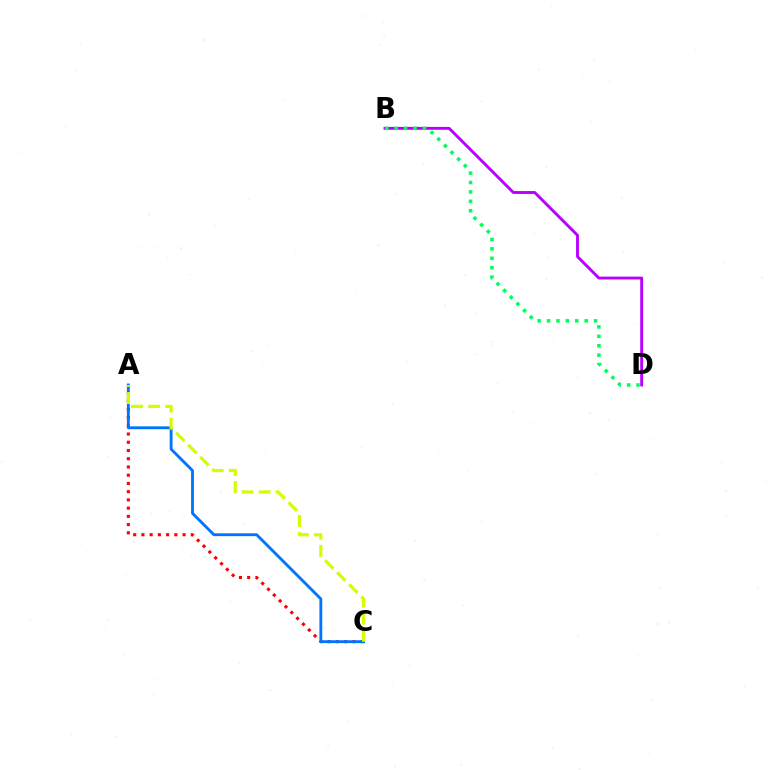{('A', 'C'): [{'color': '#ff0000', 'line_style': 'dotted', 'thickness': 2.24}, {'color': '#0074ff', 'line_style': 'solid', 'thickness': 2.05}, {'color': '#d1ff00', 'line_style': 'dashed', 'thickness': 2.32}], ('B', 'D'): [{'color': '#b900ff', 'line_style': 'solid', 'thickness': 2.07}, {'color': '#00ff5c', 'line_style': 'dotted', 'thickness': 2.56}]}